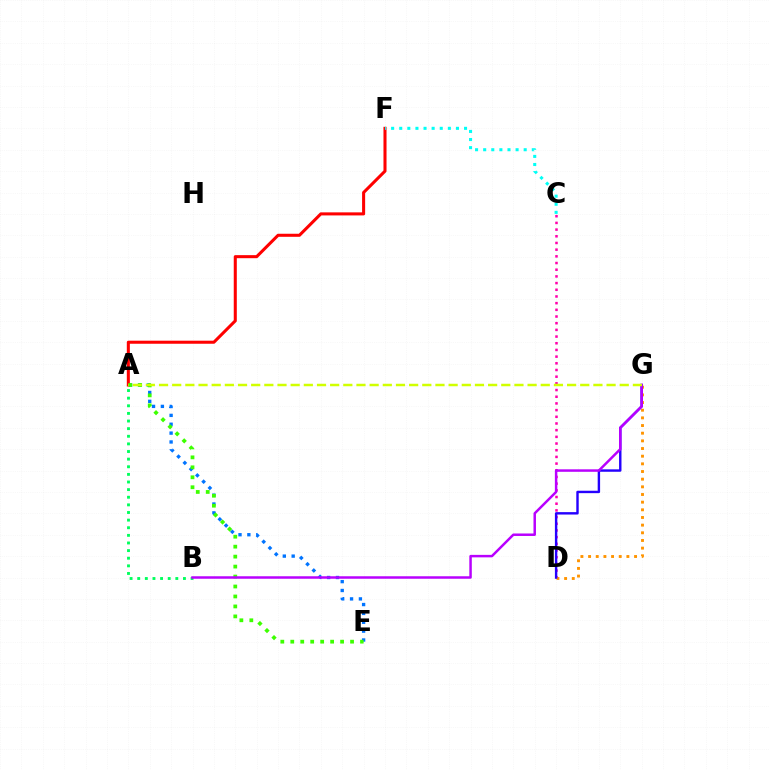{('A', 'E'): [{'color': '#0074ff', 'line_style': 'dotted', 'thickness': 2.41}, {'color': '#3dff00', 'line_style': 'dotted', 'thickness': 2.71}], ('A', 'F'): [{'color': '#ff0000', 'line_style': 'solid', 'thickness': 2.2}], ('C', 'D'): [{'color': '#ff00ac', 'line_style': 'dotted', 'thickness': 1.82}], ('A', 'B'): [{'color': '#00ff5c', 'line_style': 'dotted', 'thickness': 2.07}], ('D', 'G'): [{'color': '#ff9400', 'line_style': 'dotted', 'thickness': 2.08}, {'color': '#2500ff', 'line_style': 'solid', 'thickness': 1.74}], ('C', 'F'): [{'color': '#00fff6', 'line_style': 'dotted', 'thickness': 2.2}], ('B', 'G'): [{'color': '#b900ff', 'line_style': 'solid', 'thickness': 1.79}], ('A', 'G'): [{'color': '#d1ff00', 'line_style': 'dashed', 'thickness': 1.79}]}